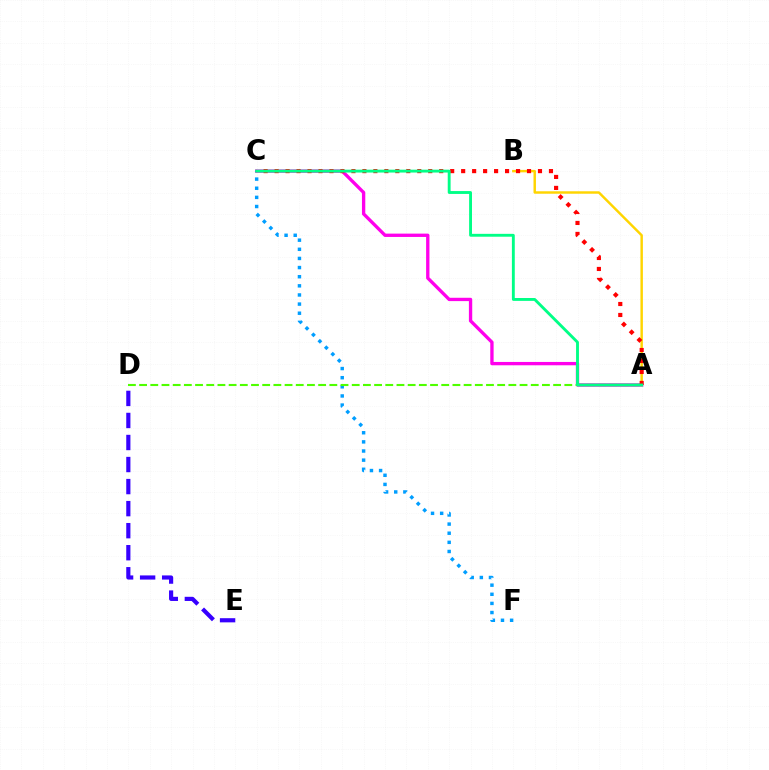{('A', 'C'): [{'color': '#ff00ed', 'line_style': 'solid', 'thickness': 2.4}, {'color': '#ff0000', 'line_style': 'dotted', 'thickness': 2.98}, {'color': '#00ff86', 'line_style': 'solid', 'thickness': 2.07}], ('A', 'B'): [{'color': '#ffd500', 'line_style': 'solid', 'thickness': 1.76}], ('C', 'F'): [{'color': '#009eff', 'line_style': 'dotted', 'thickness': 2.48}], ('D', 'E'): [{'color': '#3700ff', 'line_style': 'dashed', 'thickness': 2.99}], ('A', 'D'): [{'color': '#4fff00', 'line_style': 'dashed', 'thickness': 1.52}]}